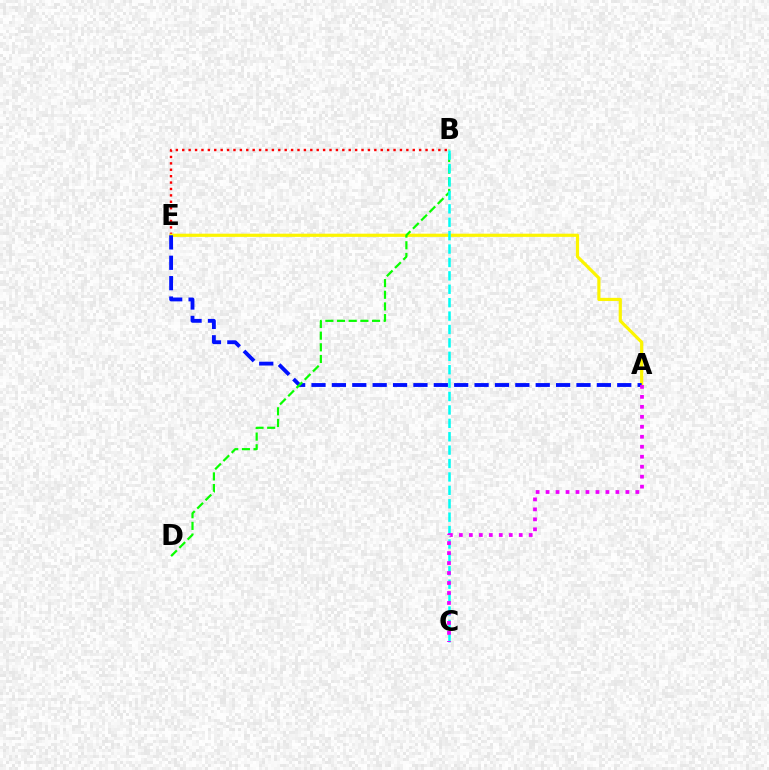{('B', 'E'): [{'color': '#ff0000', 'line_style': 'dotted', 'thickness': 1.74}], ('A', 'E'): [{'color': '#fcf500', 'line_style': 'solid', 'thickness': 2.29}, {'color': '#0010ff', 'line_style': 'dashed', 'thickness': 2.77}], ('B', 'D'): [{'color': '#08ff00', 'line_style': 'dashed', 'thickness': 1.59}], ('B', 'C'): [{'color': '#00fff6', 'line_style': 'dashed', 'thickness': 1.82}], ('A', 'C'): [{'color': '#ee00ff', 'line_style': 'dotted', 'thickness': 2.71}]}